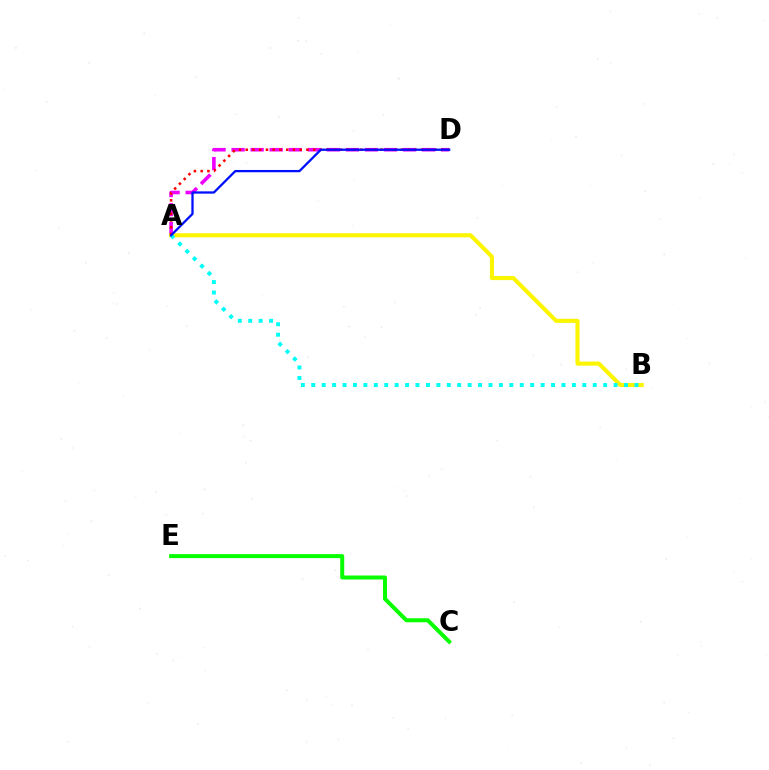{('A', 'D'): [{'color': '#ee00ff', 'line_style': 'dashed', 'thickness': 2.59}, {'color': '#ff0000', 'line_style': 'dotted', 'thickness': 1.83}, {'color': '#0010ff', 'line_style': 'solid', 'thickness': 1.65}], ('A', 'B'): [{'color': '#fcf500', 'line_style': 'solid', 'thickness': 2.93}, {'color': '#00fff6', 'line_style': 'dotted', 'thickness': 2.83}], ('C', 'E'): [{'color': '#08ff00', 'line_style': 'solid', 'thickness': 2.87}]}